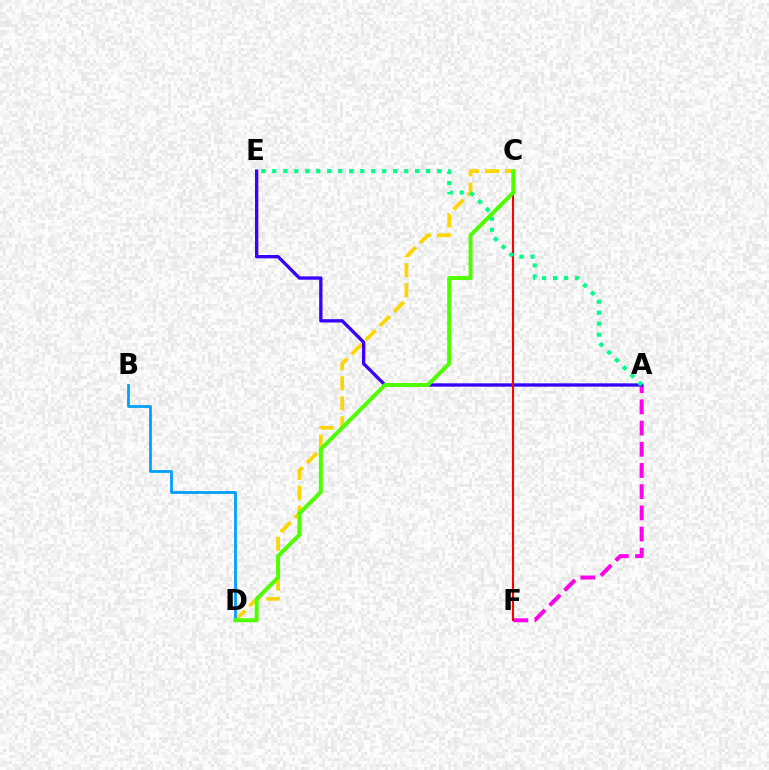{('C', 'D'): [{'color': '#ffd500', 'line_style': 'dashed', 'thickness': 2.71}, {'color': '#4fff00', 'line_style': 'solid', 'thickness': 2.86}], ('A', 'F'): [{'color': '#ff00ed', 'line_style': 'dashed', 'thickness': 2.88}], ('A', 'E'): [{'color': '#3700ff', 'line_style': 'solid', 'thickness': 2.39}, {'color': '#00ff86', 'line_style': 'dotted', 'thickness': 2.99}], ('B', 'D'): [{'color': '#009eff', 'line_style': 'solid', 'thickness': 1.98}], ('C', 'F'): [{'color': '#ff0000', 'line_style': 'solid', 'thickness': 1.51}]}